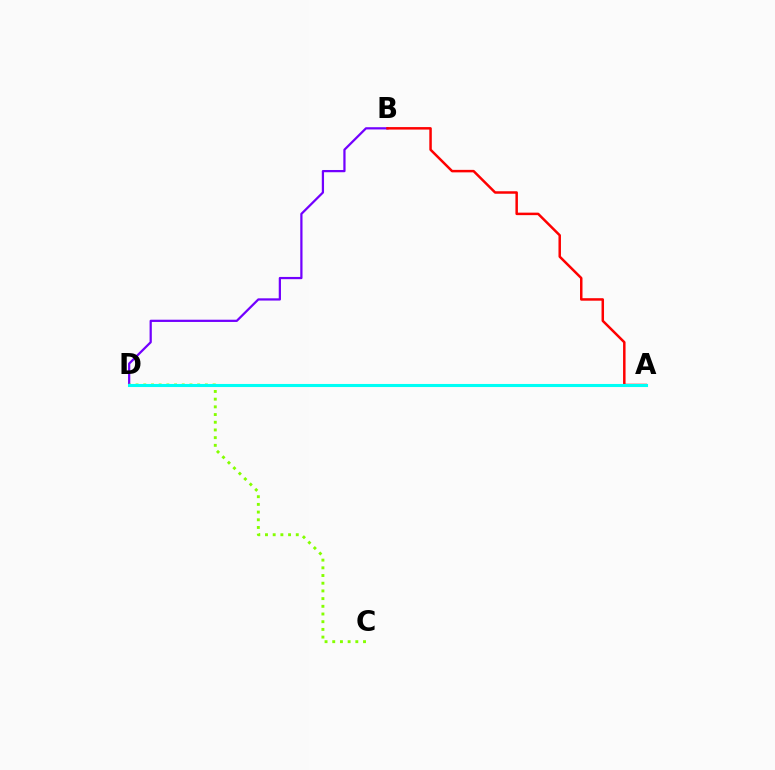{('B', 'D'): [{'color': '#7200ff', 'line_style': 'solid', 'thickness': 1.61}], ('C', 'D'): [{'color': '#84ff00', 'line_style': 'dotted', 'thickness': 2.09}], ('A', 'B'): [{'color': '#ff0000', 'line_style': 'solid', 'thickness': 1.79}], ('A', 'D'): [{'color': '#00fff6', 'line_style': 'solid', 'thickness': 2.21}]}